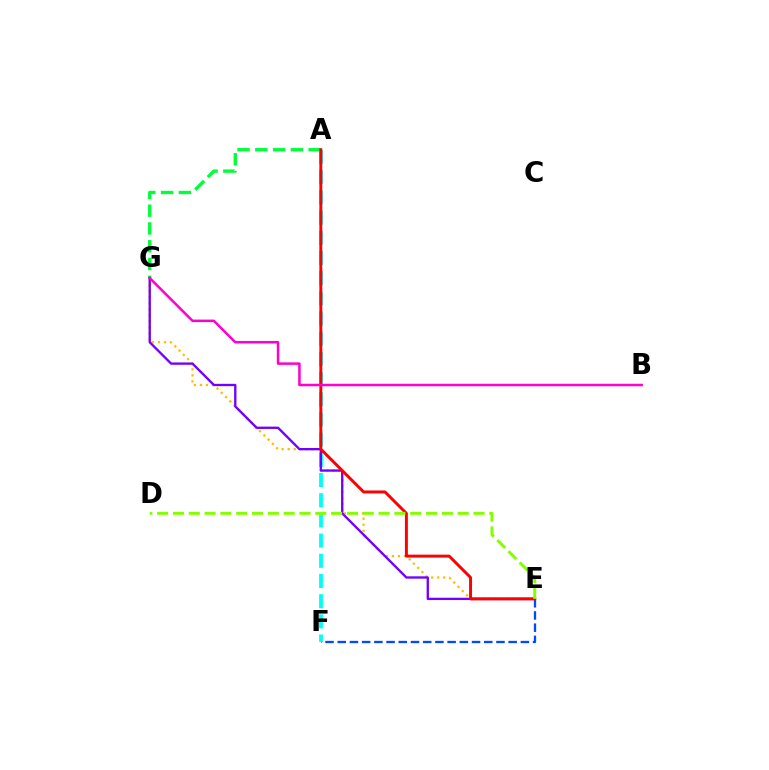{('A', 'G'): [{'color': '#00ff39', 'line_style': 'dashed', 'thickness': 2.42}], ('E', 'G'): [{'color': '#ffbd00', 'line_style': 'dotted', 'thickness': 1.64}, {'color': '#7200ff', 'line_style': 'solid', 'thickness': 1.68}], ('E', 'F'): [{'color': '#004bff', 'line_style': 'dashed', 'thickness': 1.66}], ('A', 'F'): [{'color': '#00fff6', 'line_style': 'dashed', 'thickness': 2.74}], ('A', 'E'): [{'color': '#ff0000', 'line_style': 'solid', 'thickness': 2.12}], ('B', 'G'): [{'color': '#ff00cf', 'line_style': 'solid', 'thickness': 1.81}], ('D', 'E'): [{'color': '#84ff00', 'line_style': 'dashed', 'thickness': 2.15}]}